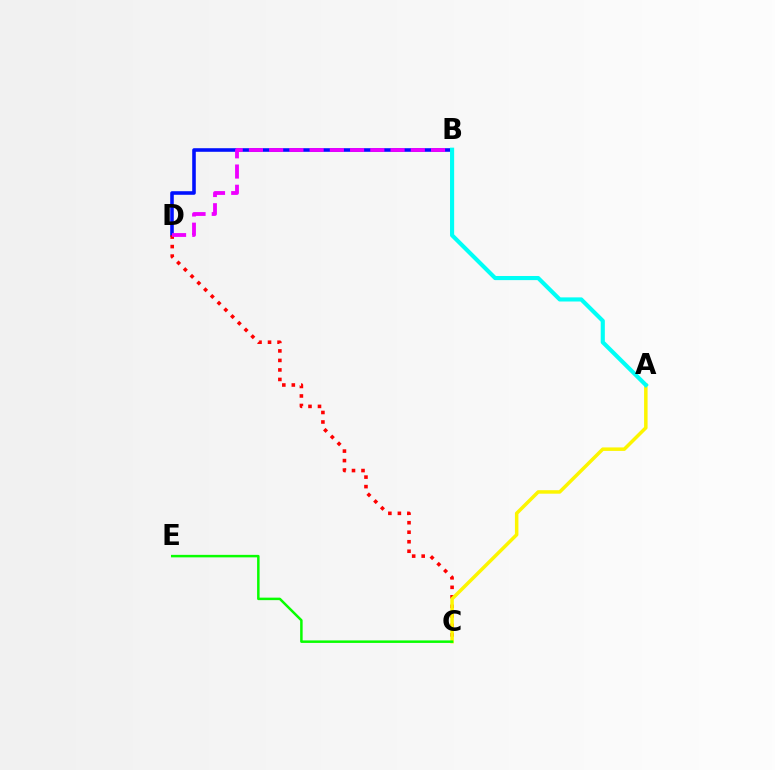{('B', 'D'): [{'color': '#0010ff', 'line_style': 'solid', 'thickness': 2.58}, {'color': '#ee00ff', 'line_style': 'dashed', 'thickness': 2.75}], ('C', 'D'): [{'color': '#ff0000', 'line_style': 'dotted', 'thickness': 2.58}], ('A', 'C'): [{'color': '#fcf500', 'line_style': 'solid', 'thickness': 2.52}], ('C', 'E'): [{'color': '#08ff00', 'line_style': 'solid', 'thickness': 1.8}], ('A', 'B'): [{'color': '#00fff6', 'line_style': 'solid', 'thickness': 2.97}]}